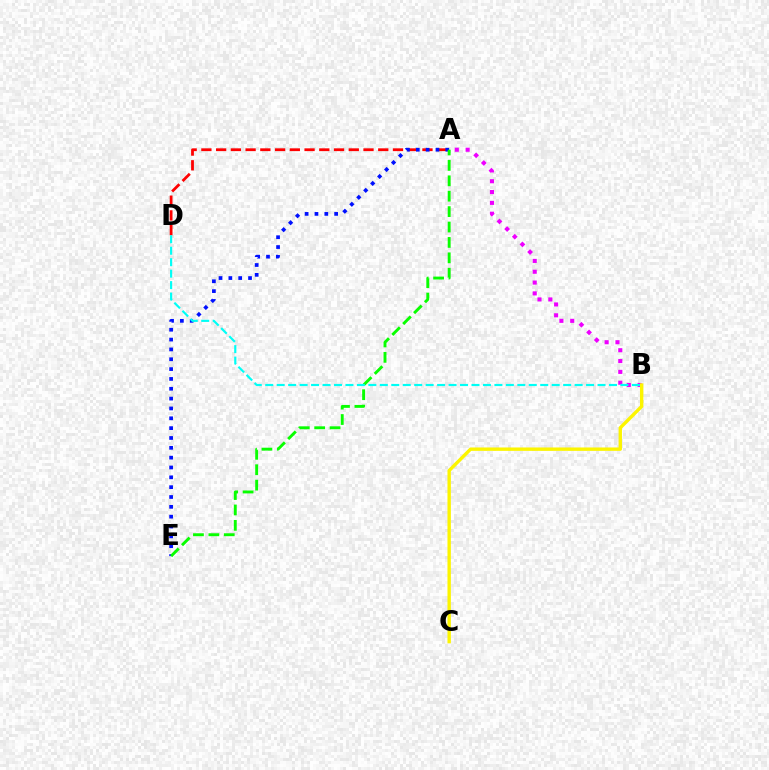{('A', 'D'): [{'color': '#ff0000', 'line_style': 'dashed', 'thickness': 2.0}], ('A', 'E'): [{'color': '#0010ff', 'line_style': 'dotted', 'thickness': 2.67}, {'color': '#08ff00', 'line_style': 'dashed', 'thickness': 2.09}], ('A', 'B'): [{'color': '#ee00ff', 'line_style': 'dotted', 'thickness': 2.94}], ('B', 'C'): [{'color': '#fcf500', 'line_style': 'solid', 'thickness': 2.44}], ('B', 'D'): [{'color': '#00fff6', 'line_style': 'dashed', 'thickness': 1.56}]}